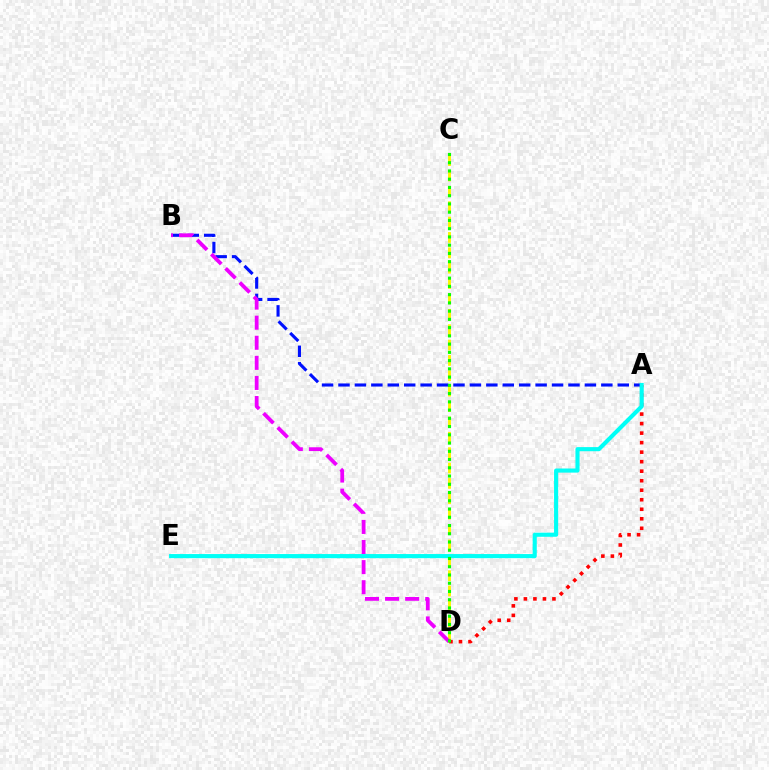{('C', 'D'): [{'color': '#fcf500', 'line_style': 'dashed', 'thickness': 2.09}, {'color': '#08ff00', 'line_style': 'dotted', 'thickness': 2.24}], ('A', 'B'): [{'color': '#0010ff', 'line_style': 'dashed', 'thickness': 2.23}], ('B', 'D'): [{'color': '#ee00ff', 'line_style': 'dashed', 'thickness': 2.73}], ('A', 'D'): [{'color': '#ff0000', 'line_style': 'dotted', 'thickness': 2.59}], ('A', 'E'): [{'color': '#00fff6', 'line_style': 'solid', 'thickness': 2.96}]}